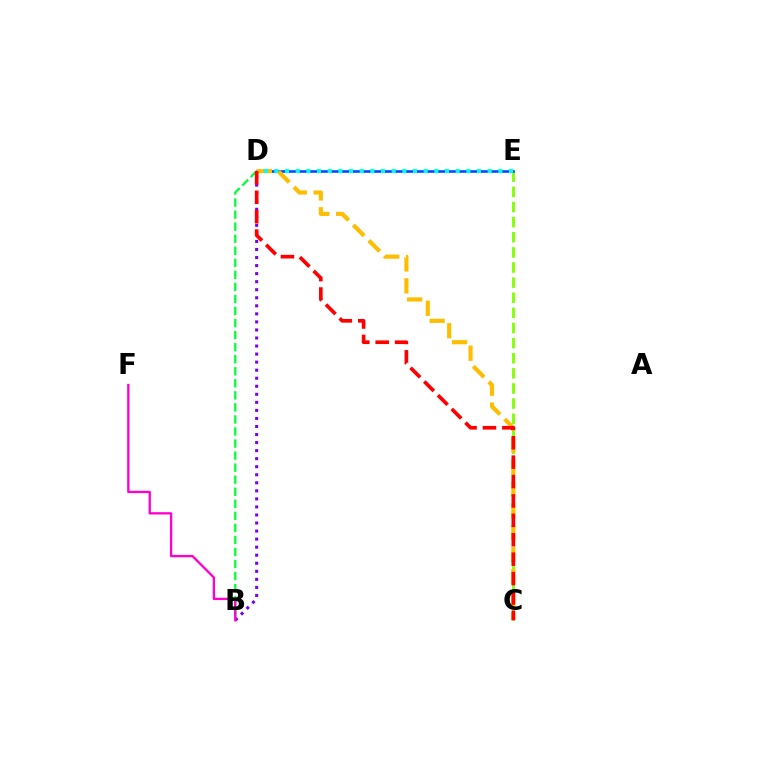{('C', 'E'): [{'color': '#84ff00', 'line_style': 'dashed', 'thickness': 2.05}], ('B', 'D'): [{'color': '#7200ff', 'line_style': 'dotted', 'thickness': 2.19}, {'color': '#00ff39', 'line_style': 'dashed', 'thickness': 1.64}], ('D', 'E'): [{'color': '#004bff', 'line_style': 'solid', 'thickness': 1.9}, {'color': '#00fff6', 'line_style': 'dotted', 'thickness': 2.9}], ('C', 'D'): [{'color': '#ffbd00', 'line_style': 'dashed', 'thickness': 2.98}, {'color': '#ff0000', 'line_style': 'dashed', 'thickness': 2.64}], ('B', 'F'): [{'color': '#ff00cf', 'line_style': 'solid', 'thickness': 1.67}]}